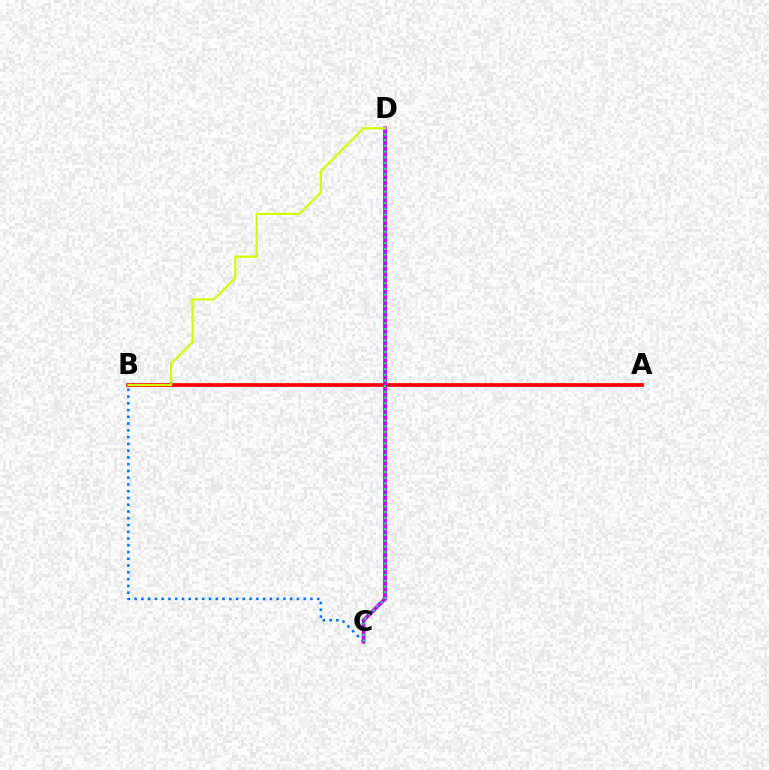{('A', 'B'): [{'color': '#ff0000', 'line_style': 'solid', 'thickness': 2.66}], ('B', 'C'): [{'color': '#0074ff', 'line_style': 'dotted', 'thickness': 1.84}], ('C', 'D'): [{'color': '#b900ff', 'line_style': 'solid', 'thickness': 2.67}, {'color': '#00ff5c', 'line_style': 'dotted', 'thickness': 1.55}], ('B', 'D'): [{'color': '#d1ff00', 'line_style': 'solid', 'thickness': 1.59}]}